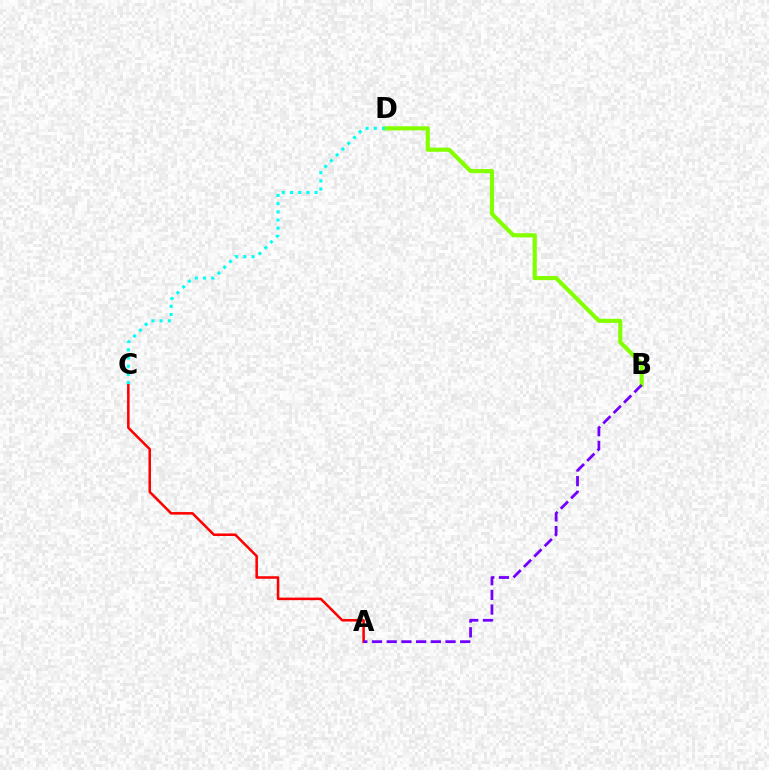{('B', 'D'): [{'color': '#84ff00', 'line_style': 'solid', 'thickness': 2.97}], ('A', 'C'): [{'color': '#ff0000', 'line_style': 'solid', 'thickness': 1.82}], ('A', 'B'): [{'color': '#7200ff', 'line_style': 'dashed', 'thickness': 2.0}], ('C', 'D'): [{'color': '#00fff6', 'line_style': 'dotted', 'thickness': 2.23}]}